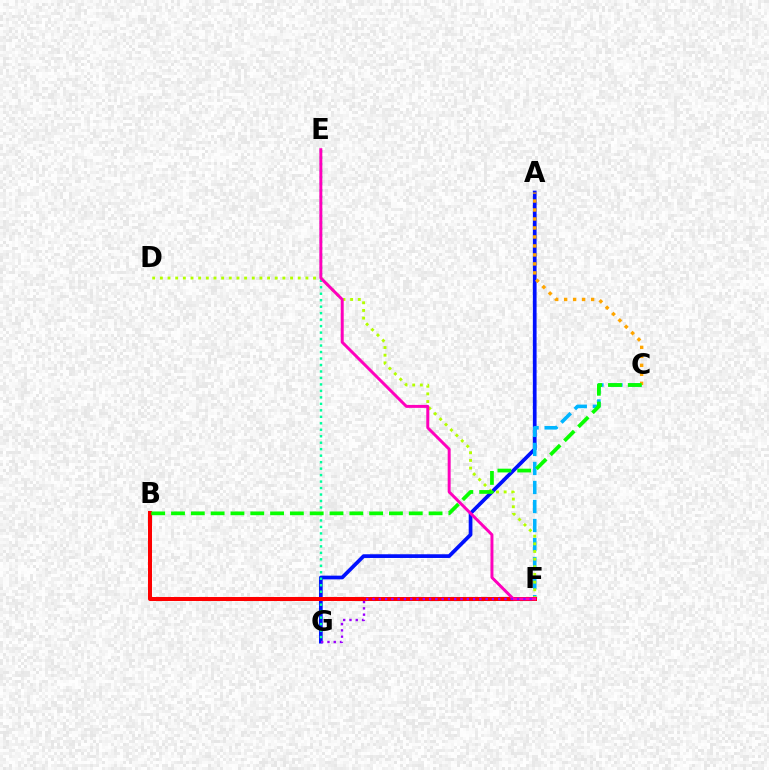{('A', 'G'): [{'color': '#0010ff', 'line_style': 'solid', 'thickness': 2.68}], ('E', 'G'): [{'color': '#00ff9d', 'line_style': 'dotted', 'thickness': 1.76}], ('C', 'F'): [{'color': '#00b5ff', 'line_style': 'dashed', 'thickness': 2.58}], ('D', 'F'): [{'color': '#b3ff00', 'line_style': 'dotted', 'thickness': 2.08}], ('B', 'F'): [{'color': '#ff0000', 'line_style': 'solid', 'thickness': 2.89}], ('A', 'C'): [{'color': '#ffa500', 'line_style': 'dotted', 'thickness': 2.44}], ('B', 'C'): [{'color': '#08ff00', 'line_style': 'dashed', 'thickness': 2.69}], ('E', 'F'): [{'color': '#ff00bd', 'line_style': 'solid', 'thickness': 2.14}], ('F', 'G'): [{'color': '#9b00ff', 'line_style': 'dotted', 'thickness': 1.71}]}